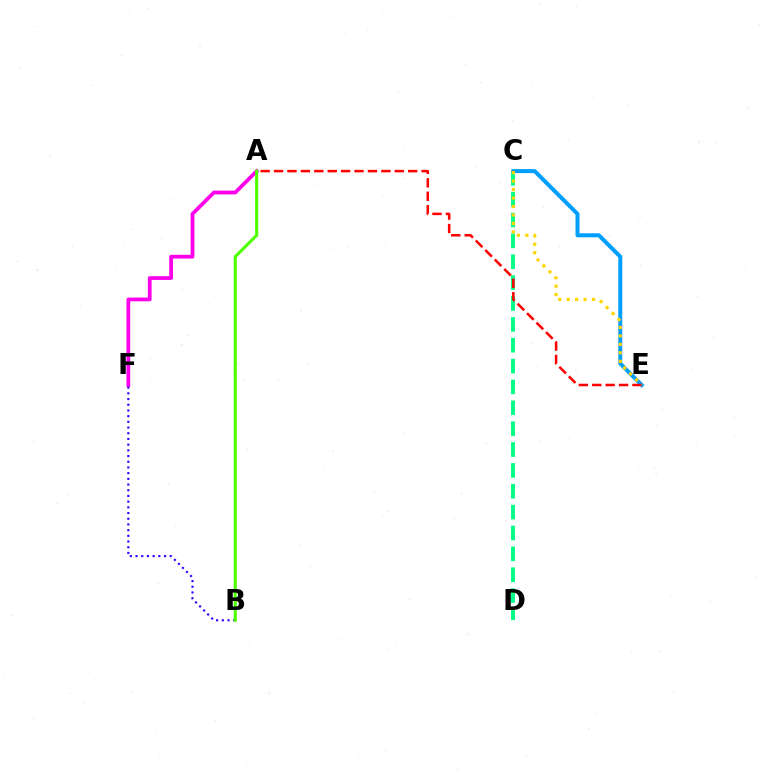{('C', 'D'): [{'color': '#00ff86', 'line_style': 'dashed', 'thickness': 2.83}], ('A', 'F'): [{'color': '#ff00ed', 'line_style': 'solid', 'thickness': 2.7}], ('B', 'F'): [{'color': '#3700ff', 'line_style': 'dotted', 'thickness': 1.55}], ('C', 'E'): [{'color': '#009eff', 'line_style': 'solid', 'thickness': 2.87}, {'color': '#ffd500', 'line_style': 'dotted', 'thickness': 2.3}], ('A', 'B'): [{'color': '#4fff00', 'line_style': 'solid', 'thickness': 2.23}], ('A', 'E'): [{'color': '#ff0000', 'line_style': 'dashed', 'thickness': 1.82}]}